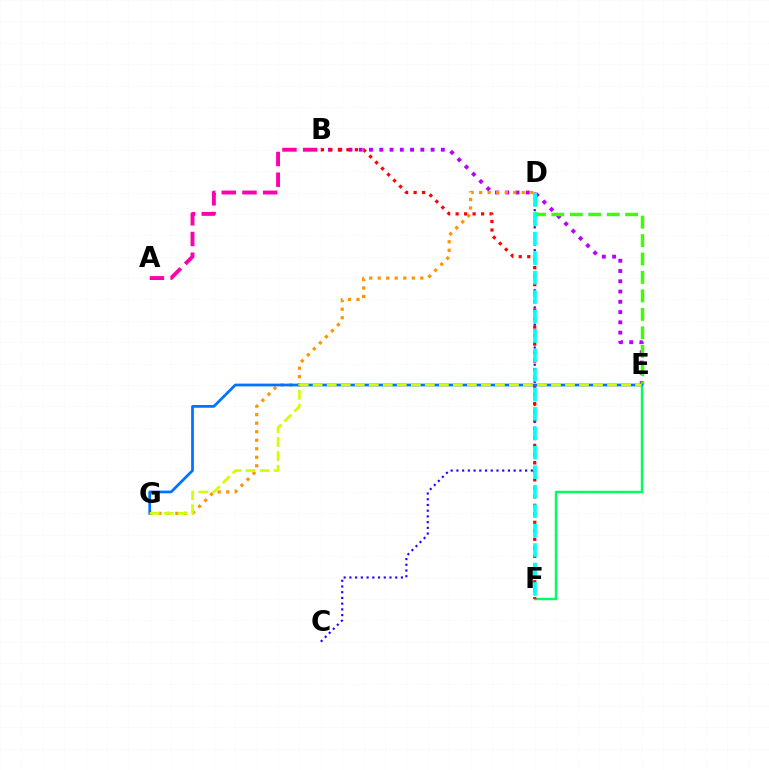{('B', 'E'): [{'color': '#b900ff', 'line_style': 'dotted', 'thickness': 2.79}], ('D', 'E'): [{'color': '#3dff00', 'line_style': 'dashed', 'thickness': 2.51}], ('D', 'G'): [{'color': '#ff9400', 'line_style': 'dotted', 'thickness': 2.32}], ('C', 'D'): [{'color': '#2500ff', 'line_style': 'dotted', 'thickness': 1.56}], ('E', 'F'): [{'color': '#00ff5c', 'line_style': 'solid', 'thickness': 1.76}], ('B', 'F'): [{'color': '#ff0000', 'line_style': 'dotted', 'thickness': 2.31}], ('D', 'F'): [{'color': '#00fff6', 'line_style': 'dashed', 'thickness': 2.64}], ('E', 'G'): [{'color': '#0074ff', 'line_style': 'solid', 'thickness': 1.98}, {'color': '#d1ff00', 'line_style': 'dashed', 'thickness': 1.9}], ('A', 'B'): [{'color': '#ff00ac', 'line_style': 'dashed', 'thickness': 2.81}]}